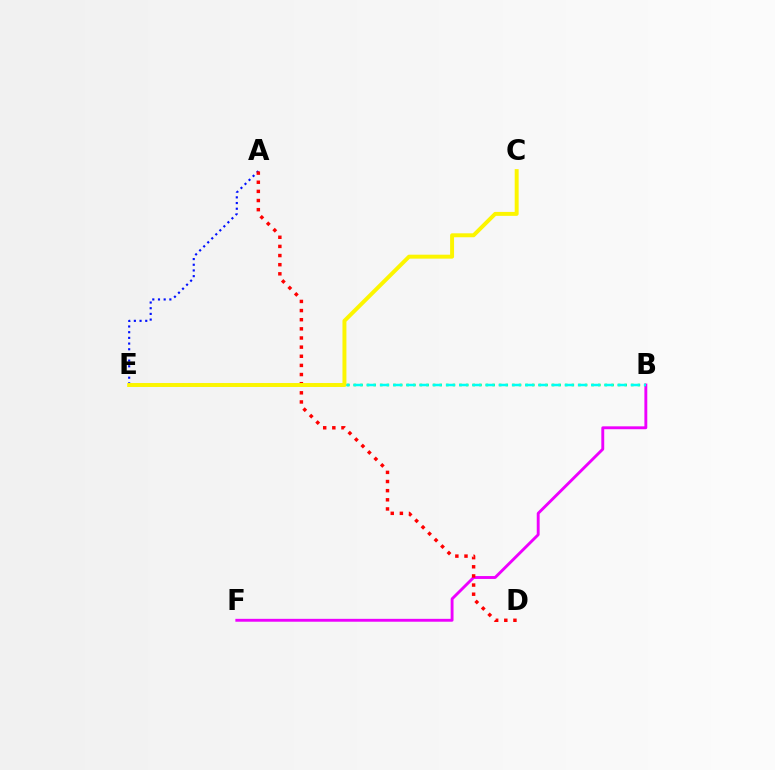{('B', 'F'): [{'color': '#ee00ff', 'line_style': 'solid', 'thickness': 2.08}], ('A', 'E'): [{'color': '#0010ff', 'line_style': 'dotted', 'thickness': 1.55}], ('A', 'D'): [{'color': '#ff0000', 'line_style': 'dotted', 'thickness': 2.48}], ('B', 'E'): [{'color': '#08ff00', 'line_style': 'dotted', 'thickness': 1.79}, {'color': '#00fff6', 'line_style': 'dashed', 'thickness': 1.79}], ('C', 'E'): [{'color': '#fcf500', 'line_style': 'solid', 'thickness': 2.84}]}